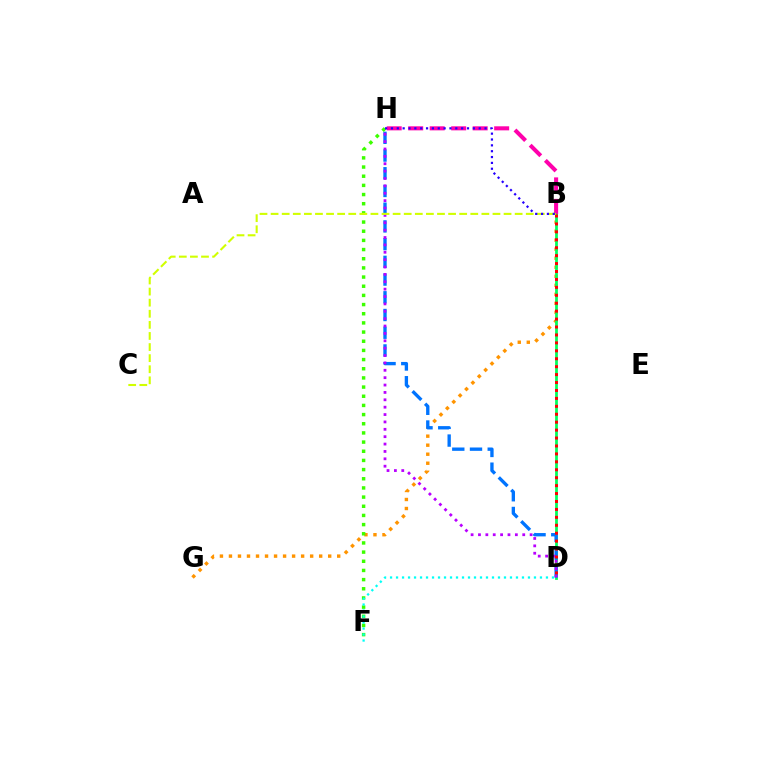{('B', 'G'): [{'color': '#ff9400', 'line_style': 'dotted', 'thickness': 2.45}], ('B', 'D'): [{'color': '#00ff5c', 'line_style': 'solid', 'thickness': 2.0}, {'color': '#ff0000', 'line_style': 'dotted', 'thickness': 2.15}], ('D', 'H'): [{'color': '#0074ff', 'line_style': 'dashed', 'thickness': 2.41}, {'color': '#b900ff', 'line_style': 'dotted', 'thickness': 2.0}], ('F', 'H'): [{'color': '#3dff00', 'line_style': 'dotted', 'thickness': 2.49}], ('B', 'H'): [{'color': '#ff00ac', 'line_style': 'dashed', 'thickness': 2.92}, {'color': '#2500ff', 'line_style': 'dotted', 'thickness': 1.59}], ('D', 'F'): [{'color': '#00fff6', 'line_style': 'dotted', 'thickness': 1.63}], ('B', 'C'): [{'color': '#d1ff00', 'line_style': 'dashed', 'thickness': 1.51}]}